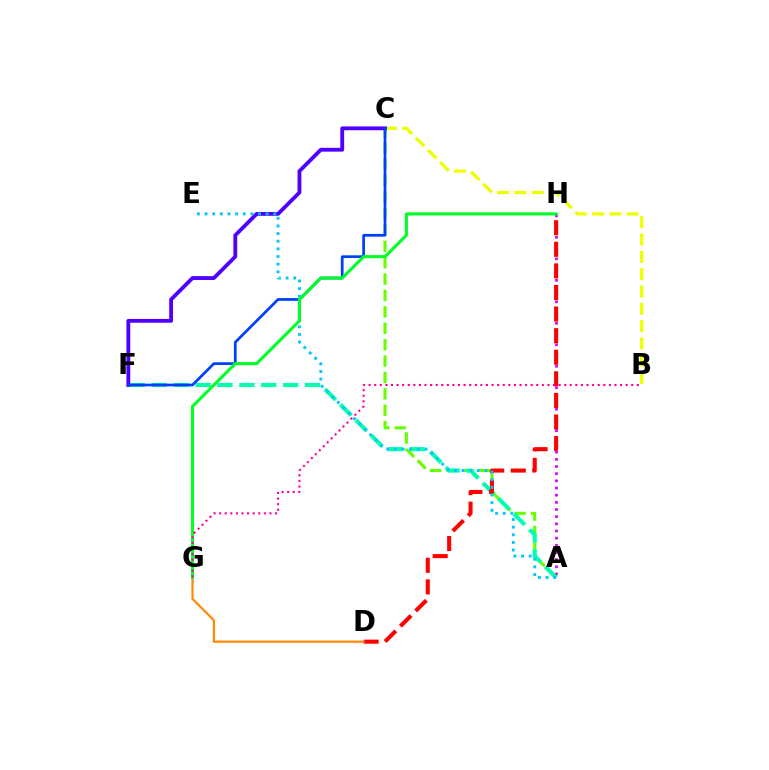{('A', 'H'): [{'color': '#d600ff', 'line_style': 'dotted', 'thickness': 1.95}], ('A', 'C'): [{'color': '#66ff00', 'line_style': 'dashed', 'thickness': 2.23}], ('B', 'C'): [{'color': '#eeff00', 'line_style': 'dashed', 'thickness': 2.35}], ('A', 'F'): [{'color': '#00ffaf', 'line_style': 'dashed', 'thickness': 2.97}], ('C', 'F'): [{'color': '#4f00ff', 'line_style': 'solid', 'thickness': 2.76}, {'color': '#003fff', 'line_style': 'solid', 'thickness': 1.95}], ('D', 'H'): [{'color': '#ff0000', 'line_style': 'dashed', 'thickness': 2.93}], ('A', 'E'): [{'color': '#00c7ff', 'line_style': 'dotted', 'thickness': 2.08}], ('D', 'G'): [{'color': '#ff8800', 'line_style': 'solid', 'thickness': 1.58}], ('G', 'H'): [{'color': '#00ff27', 'line_style': 'solid', 'thickness': 2.22}], ('B', 'G'): [{'color': '#ff00a0', 'line_style': 'dotted', 'thickness': 1.52}]}